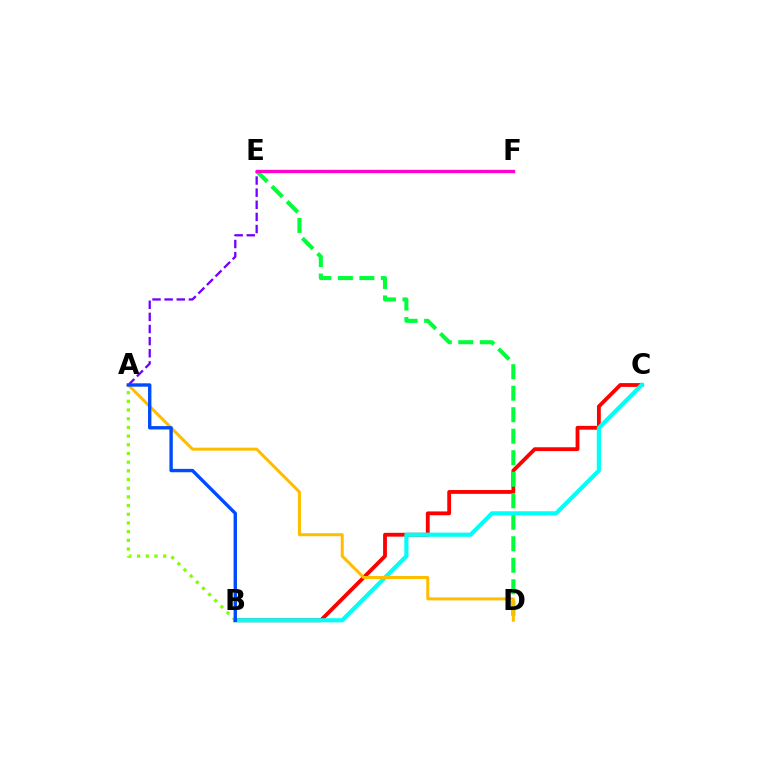{('B', 'C'): [{'color': '#ff0000', 'line_style': 'solid', 'thickness': 2.75}, {'color': '#00fff6', 'line_style': 'solid', 'thickness': 2.99}], ('A', 'B'): [{'color': '#84ff00', 'line_style': 'dotted', 'thickness': 2.36}, {'color': '#004bff', 'line_style': 'solid', 'thickness': 2.43}], ('D', 'E'): [{'color': '#00ff39', 'line_style': 'dashed', 'thickness': 2.92}], ('A', 'F'): [{'color': '#7200ff', 'line_style': 'dashed', 'thickness': 1.65}], ('A', 'D'): [{'color': '#ffbd00', 'line_style': 'solid', 'thickness': 2.17}], ('E', 'F'): [{'color': '#ff00cf', 'line_style': 'solid', 'thickness': 2.37}]}